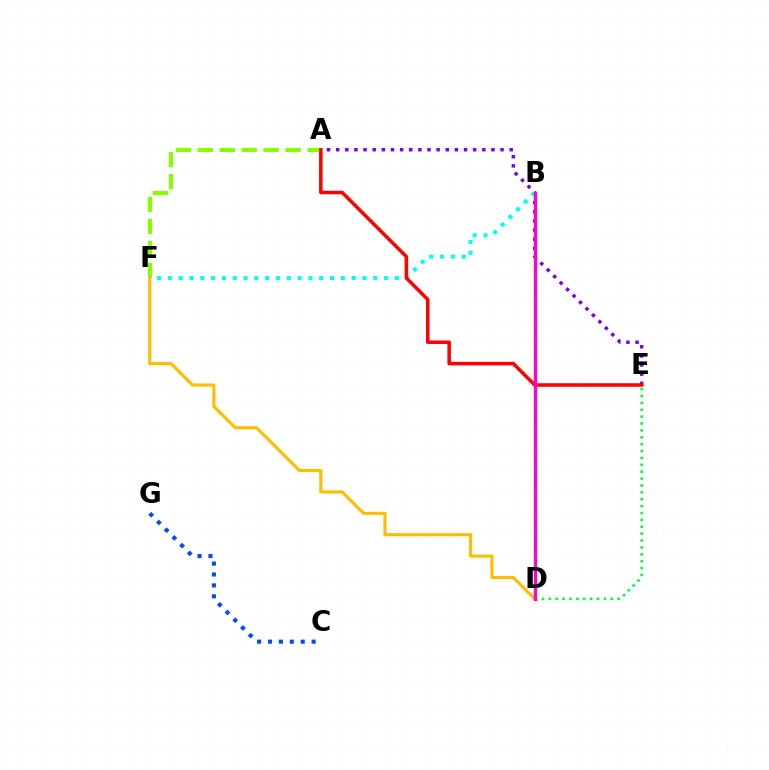{('A', 'F'): [{'color': '#84ff00', 'line_style': 'dashed', 'thickness': 2.98}], ('A', 'E'): [{'color': '#7200ff', 'line_style': 'dotted', 'thickness': 2.48}, {'color': '#ff0000', 'line_style': 'solid', 'thickness': 2.54}], ('D', 'E'): [{'color': '#00ff39', 'line_style': 'dotted', 'thickness': 1.87}], ('B', 'F'): [{'color': '#00fff6', 'line_style': 'dotted', 'thickness': 2.94}], ('C', 'G'): [{'color': '#004bff', 'line_style': 'dotted', 'thickness': 2.96}], ('D', 'F'): [{'color': '#ffbd00', 'line_style': 'solid', 'thickness': 2.27}], ('B', 'D'): [{'color': '#ff00cf', 'line_style': 'solid', 'thickness': 2.38}]}